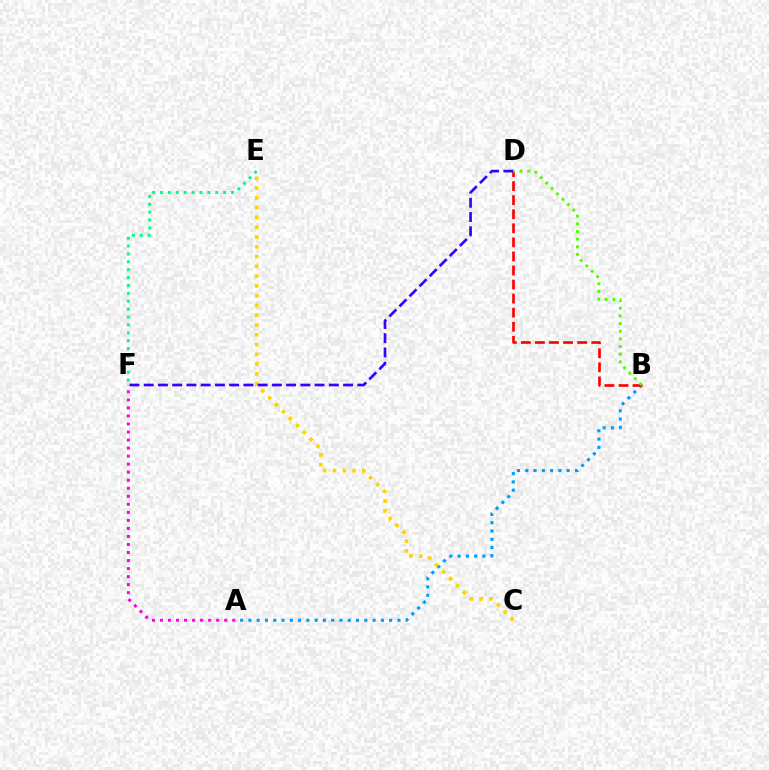{('A', 'B'): [{'color': '#009eff', 'line_style': 'dotted', 'thickness': 2.25}], ('C', 'E'): [{'color': '#ffd500', 'line_style': 'dotted', 'thickness': 2.66}], ('B', 'D'): [{'color': '#ff0000', 'line_style': 'dashed', 'thickness': 1.91}, {'color': '#4fff00', 'line_style': 'dotted', 'thickness': 2.08}], ('E', 'F'): [{'color': '#00ff86', 'line_style': 'dotted', 'thickness': 2.14}], ('D', 'F'): [{'color': '#3700ff', 'line_style': 'dashed', 'thickness': 1.93}], ('A', 'F'): [{'color': '#ff00ed', 'line_style': 'dotted', 'thickness': 2.18}]}